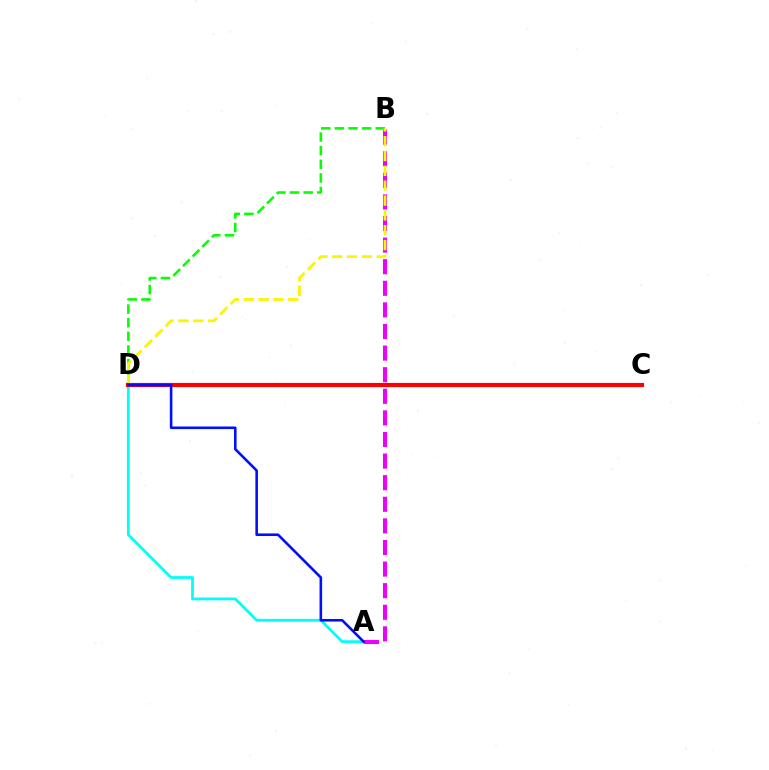{('A', 'D'): [{'color': '#00fff6', 'line_style': 'solid', 'thickness': 1.99}, {'color': '#0010ff', 'line_style': 'solid', 'thickness': 1.87}], ('B', 'D'): [{'color': '#08ff00', 'line_style': 'dashed', 'thickness': 1.85}, {'color': '#fcf500', 'line_style': 'dashed', 'thickness': 2.02}], ('A', 'B'): [{'color': '#ee00ff', 'line_style': 'dashed', 'thickness': 2.93}], ('C', 'D'): [{'color': '#ff0000', 'line_style': 'solid', 'thickness': 2.99}]}